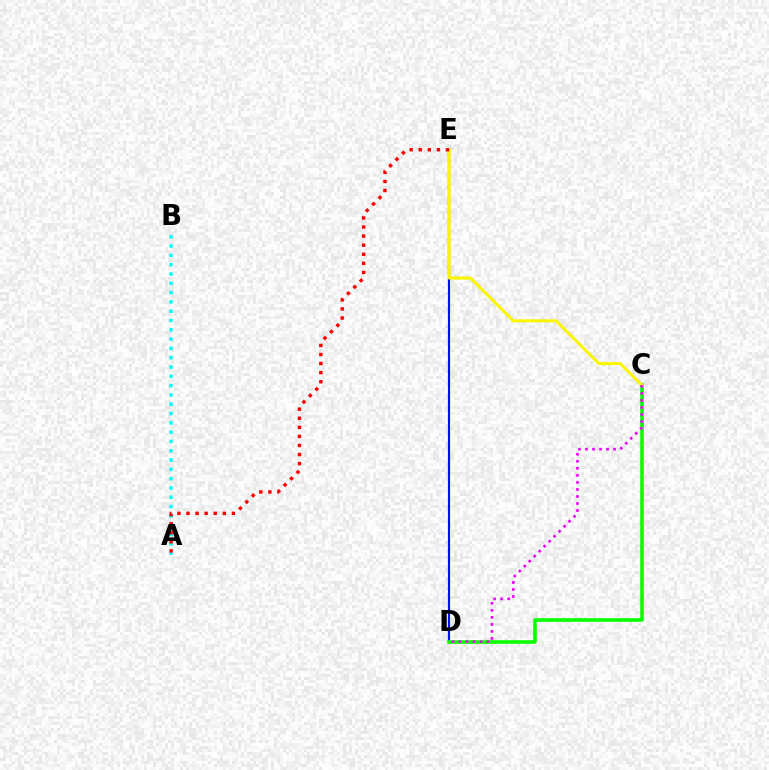{('D', 'E'): [{'color': '#0010ff', 'line_style': 'solid', 'thickness': 1.57}], ('A', 'B'): [{'color': '#00fff6', 'line_style': 'dotted', 'thickness': 2.53}], ('C', 'D'): [{'color': '#08ff00', 'line_style': 'solid', 'thickness': 2.57}, {'color': '#ee00ff', 'line_style': 'dotted', 'thickness': 1.91}], ('C', 'E'): [{'color': '#fcf500', 'line_style': 'solid', 'thickness': 2.19}], ('A', 'E'): [{'color': '#ff0000', 'line_style': 'dotted', 'thickness': 2.47}]}